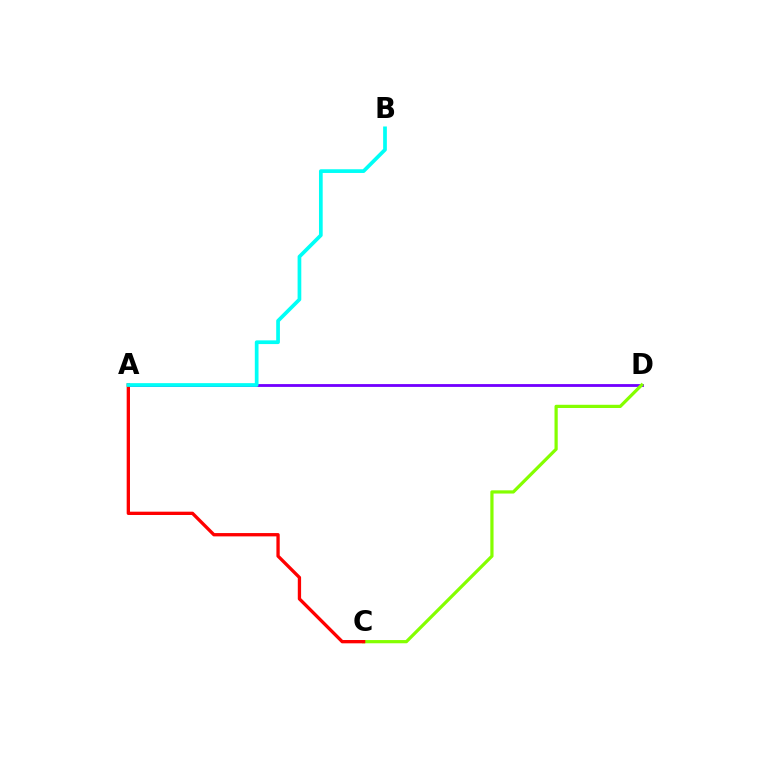{('A', 'D'): [{'color': '#7200ff', 'line_style': 'solid', 'thickness': 2.03}], ('C', 'D'): [{'color': '#84ff00', 'line_style': 'solid', 'thickness': 2.32}], ('A', 'C'): [{'color': '#ff0000', 'line_style': 'solid', 'thickness': 2.38}], ('A', 'B'): [{'color': '#00fff6', 'line_style': 'solid', 'thickness': 2.67}]}